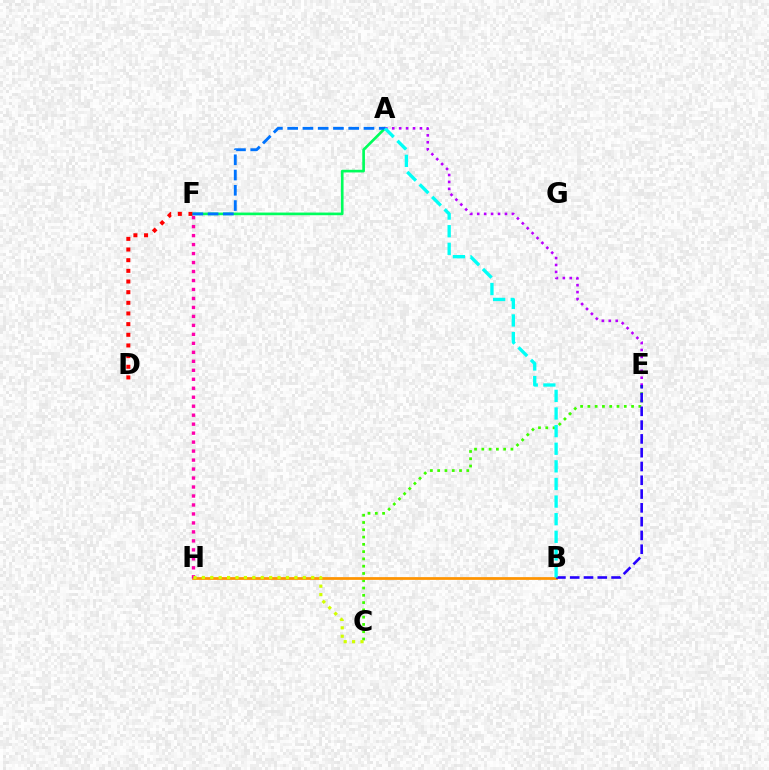{('A', 'F'): [{'color': '#00ff5c', 'line_style': 'solid', 'thickness': 1.92}, {'color': '#0074ff', 'line_style': 'dashed', 'thickness': 2.07}], ('D', 'F'): [{'color': '#ff0000', 'line_style': 'dotted', 'thickness': 2.9}], ('C', 'E'): [{'color': '#3dff00', 'line_style': 'dotted', 'thickness': 1.98}], ('B', 'H'): [{'color': '#ff9400', 'line_style': 'solid', 'thickness': 1.98}], ('B', 'E'): [{'color': '#2500ff', 'line_style': 'dashed', 'thickness': 1.87}], ('A', 'E'): [{'color': '#b900ff', 'line_style': 'dotted', 'thickness': 1.88}], ('F', 'H'): [{'color': '#ff00ac', 'line_style': 'dotted', 'thickness': 2.44}], ('C', 'H'): [{'color': '#d1ff00', 'line_style': 'dotted', 'thickness': 2.29}], ('A', 'B'): [{'color': '#00fff6', 'line_style': 'dashed', 'thickness': 2.39}]}